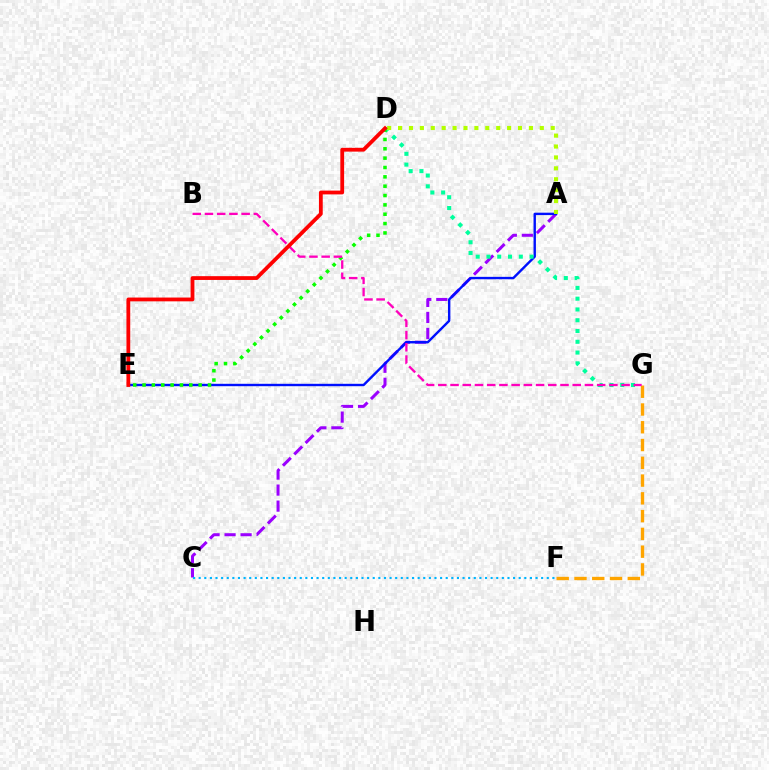{('F', 'G'): [{'color': '#ffa500', 'line_style': 'dashed', 'thickness': 2.41}], ('A', 'C'): [{'color': '#9b00ff', 'line_style': 'dashed', 'thickness': 2.18}], ('A', 'E'): [{'color': '#0010ff', 'line_style': 'solid', 'thickness': 1.73}], ('D', 'G'): [{'color': '#00ff9d', 'line_style': 'dotted', 'thickness': 2.93}], ('A', 'D'): [{'color': '#b3ff00', 'line_style': 'dotted', 'thickness': 2.96}], ('D', 'E'): [{'color': '#08ff00', 'line_style': 'dotted', 'thickness': 2.54}, {'color': '#ff0000', 'line_style': 'solid', 'thickness': 2.73}], ('C', 'F'): [{'color': '#00b5ff', 'line_style': 'dotted', 'thickness': 1.53}], ('B', 'G'): [{'color': '#ff00bd', 'line_style': 'dashed', 'thickness': 1.66}]}